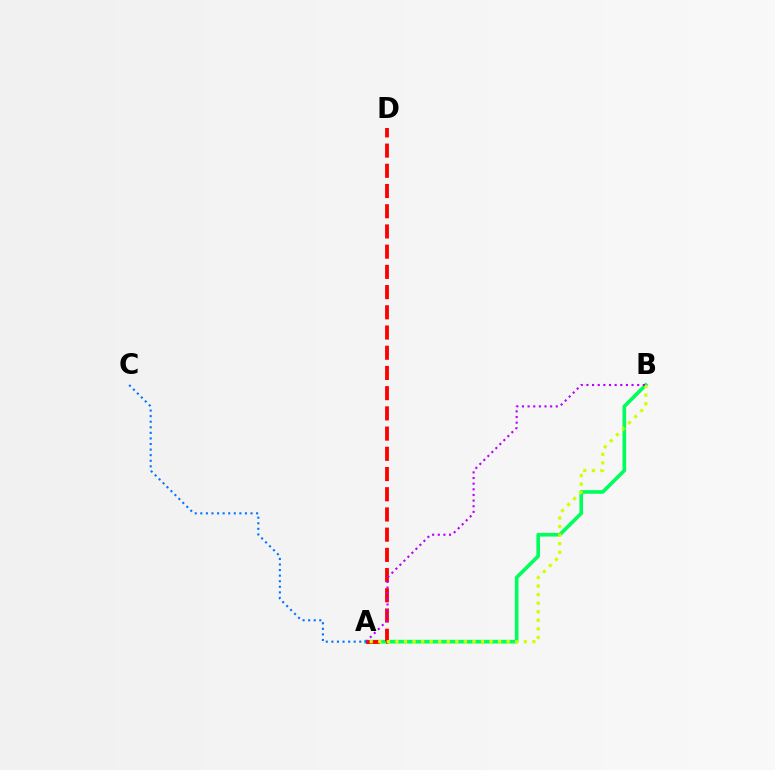{('A', 'B'): [{'color': '#00ff5c', 'line_style': 'solid', 'thickness': 2.63}, {'color': '#d1ff00', 'line_style': 'dotted', 'thickness': 2.33}, {'color': '#b900ff', 'line_style': 'dotted', 'thickness': 1.53}], ('A', 'D'): [{'color': '#ff0000', 'line_style': 'dashed', 'thickness': 2.75}], ('A', 'C'): [{'color': '#0074ff', 'line_style': 'dotted', 'thickness': 1.52}]}